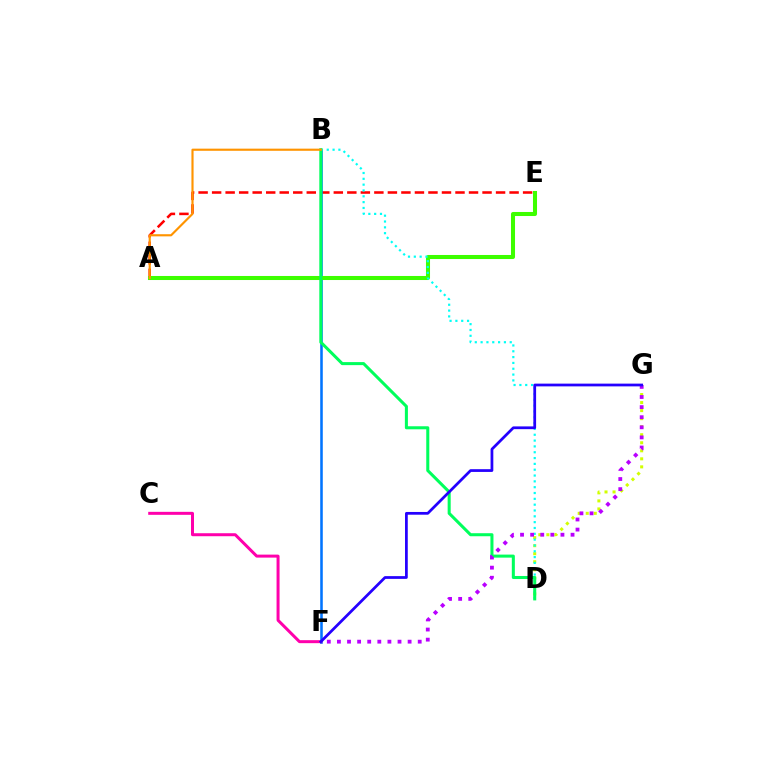{('A', 'E'): [{'color': '#ff0000', 'line_style': 'dashed', 'thickness': 1.84}, {'color': '#3dff00', 'line_style': 'solid', 'thickness': 2.91}], ('B', 'F'): [{'color': '#0074ff', 'line_style': 'solid', 'thickness': 1.84}], ('D', 'G'): [{'color': '#d1ff00', 'line_style': 'dotted', 'thickness': 2.18}], ('C', 'F'): [{'color': '#ff00ac', 'line_style': 'solid', 'thickness': 2.16}], ('B', 'D'): [{'color': '#00fff6', 'line_style': 'dotted', 'thickness': 1.58}, {'color': '#00ff5c', 'line_style': 'solid', 'thickness': 2.19}], ('F', 'G'): [{'color': '#b900ff', 'line_style': 'dotted', 'thickness': 2.74}, {'color': '#2500ff', 'line_style': 'solid', 'thickness': 1.98}], ('A', 'B'): [{'color': '#ff9400', 'line_style': 'solid', 'thickness': 1.55}]}